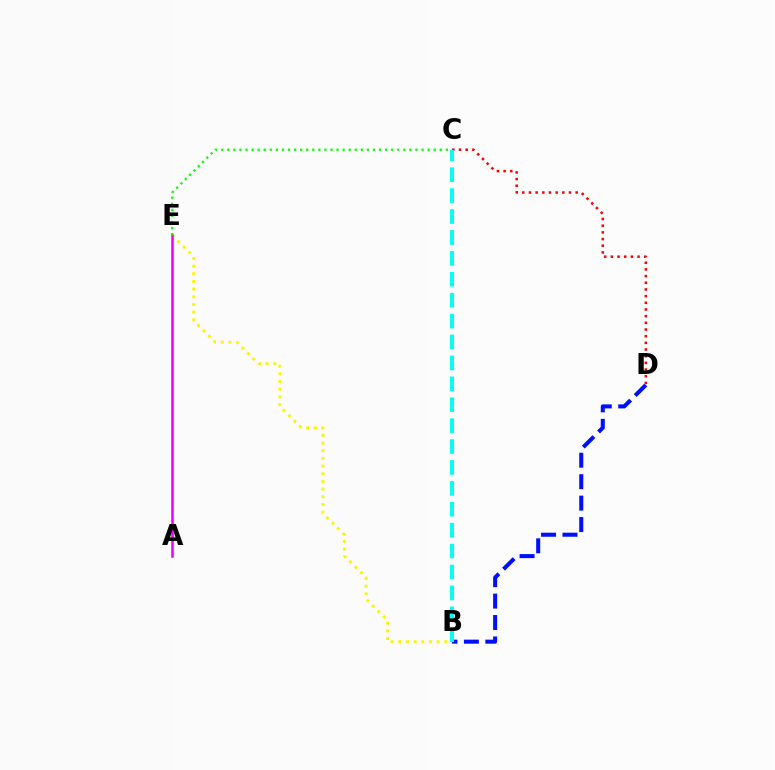{('B', 'E'): [{'color': '#fcf500', 'line_style': 'dotted', 'thickness': 2.08}], ('A', 'E'): [{'color': '#ee00ff', 'line_style': 'solid', 'thickness': 1.83}], ('B', 'D'): [{'color': '#0010ff', 'line_style': 'dashed', 'thickness': 2.91}], ('C', 'E'): [{'color': '#08ff00', 'line_style': 'dotted', 'thickness': 1.65}], ('C', 'D'): [{'color': '#ff0000', 'line_style': 'dotted', 'thickness': 1.81}], ('B', 'C'): [{'color': '#00fff6', 'line_style': 'dashed', 'thickness': 2.84}]}